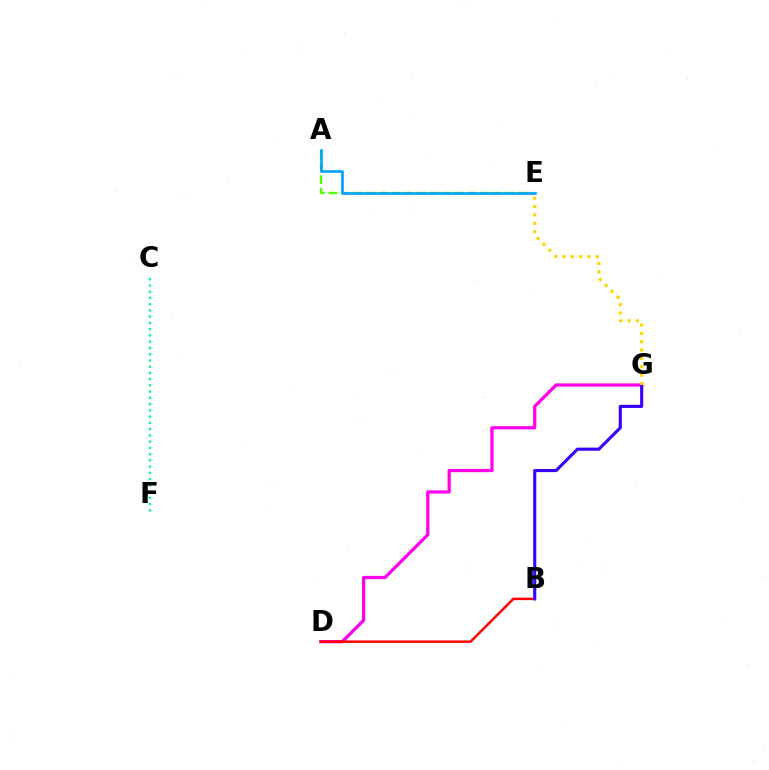{('D', 'G'): [{'color': '#ff00ed', 'line_style': 'solid', 'thickness': 2.33}], ('C', 'F'): [{'color': '#00ff86', 'line_style': 'dotted', 'thickness': 1.7}], ('A', 'E'): [{'color': '#4fff00', 'line_style': 'dashed', 'thickness': 1.72}, {'color': '#009eff', 'line_style': 'solid', 'thickness': 1.86}], ('B', 'D'): [{'color': '#ff0000', 'line_style': 'solid', 'thickness': 1.78}], ('B', 'G'): [{'color': '#3700ff', 'line_style': 'solid', 'thickness': 2.24}], ('E', 'G'): [{'color': '#ffd500', 'line_style': 'dotted', 'thickness': 2.27}]}